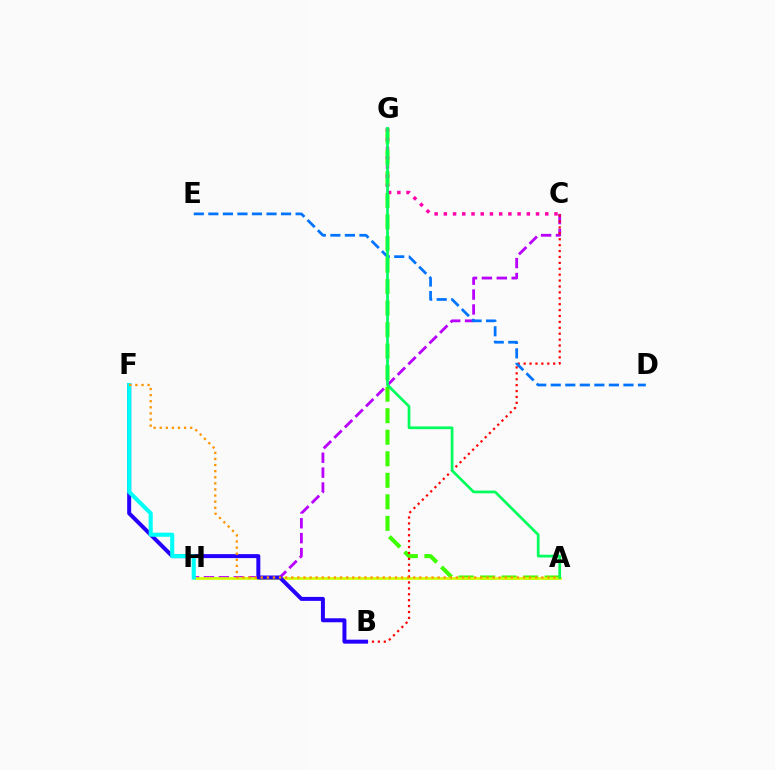{('A', 'G'): [{'color': '#3dff00', 'line_style': 'dashed', 'thickness': 2.92}, {'color': '#00ff5c', 'line_style': 'solid', 'thickness': 1.96}], ('C', 'H'): [{'color': '#b900ff', 'line_style': 'dashed', 'thickness': 2.02}], ('A', 'H'): [{'color': '#d1ff00', 'line_style': 'solid', 'thickness': 1.94}], ('B', 'C'): [{'color': '#ff0000', 'line_style': 'dotted', 'thickness': 1.6}], ('D', 'E'): [{'color': '#0074ff', 'line_style': 'dashed', 'thickness': 1.97}], ('B', 'F'): [{'color': '#2500ff', 'line_style': 'solid', 'thickness': 2.86}], ('F', 'H'): [{'color': '#00fff6', 'line_style': 'solid', 'thickness': 2.96}], ('C', 'G'): [{'color': '#ff00ac', 'line_style': 'dotted', 'thickness': 2.51}], ('A', 'F'): [{'color': '#ff9400', 'line_style': 'dotted', 'thickness': 1.66}]}